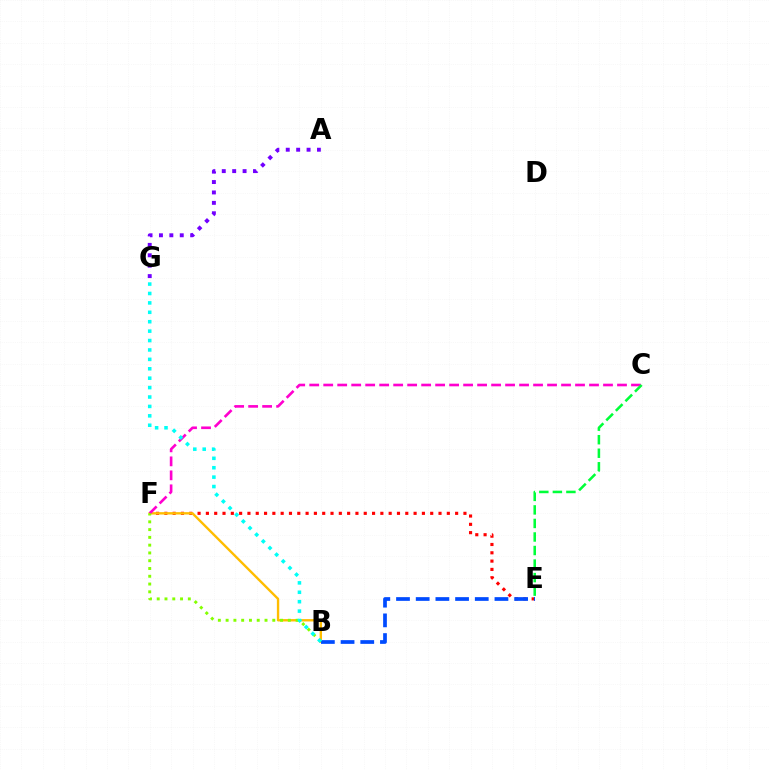{('E', 'F'): [{'color': '#ff0000', 'line_style': 'dotted', 'thickness': 2.26}], ('B', 'F'): [{'color': '#ffbd00', 'line_style': 'solid', 'thickness': 1.71}, {'color': '#84ff00', 'line_style': 'dotted', 'thickness': 2.11}], ('C', 'F'): [{'color': '#ff00cf', 'line_style': 'dashed', 'thickness': 1.9}], ('B', 'E'): [{'color': '#004bff', 'line_style': 'dashed', 'thickness': 2.67}], ('C', 'E'): [{'color': '#00ff39', 'line_style': 'dashed', 'thickness': 1.84}], ('A', 'G'): [{'color': '#7200ff', 'line_style': 'dotted', 'thickness': 2.83}], ('B', 'G'): [{'color': '#00fff6', 'line_style': 'dotted', 'thickness': 2.56}]}